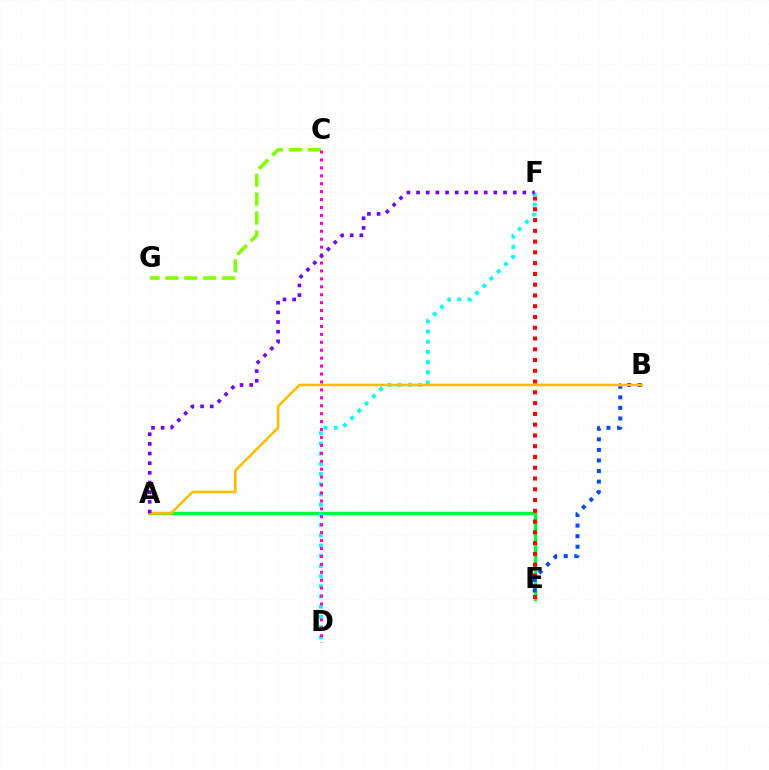{('C', 'G'): [{'color': '#84ff00', 'line_style': 'dashed', 'thickness': 2.57}], ('A', 'E'): [{'color': '#00ff39', 'line_style': 'solid', 'thickness': 2.45}], ('B', 'E'): [{'color': '#004bff', 'line_style': 'dotted', 'thickness': 2.87}], ('E', 'F'): [{'color': '#ff0000', 'line_style': 'dotted', 'thickness': 2.93}], ('D', 'F'): [{'color': '#00fff6', 'line_style': 'dotted', 'thickness': 2.77}], ('C', 'D'): [{'color': '#ff00cf', 'line_style': 'dotted', 'thickness': 2.15}], ('A', 'B'): [{'color': '#ffbd00', 'line_style': 'solid', 'thickness': 1.88}], ('A', 'F'): [{'color': '#7200ff', 'line_style': 'dotted', 'thickness': 2.63}]}